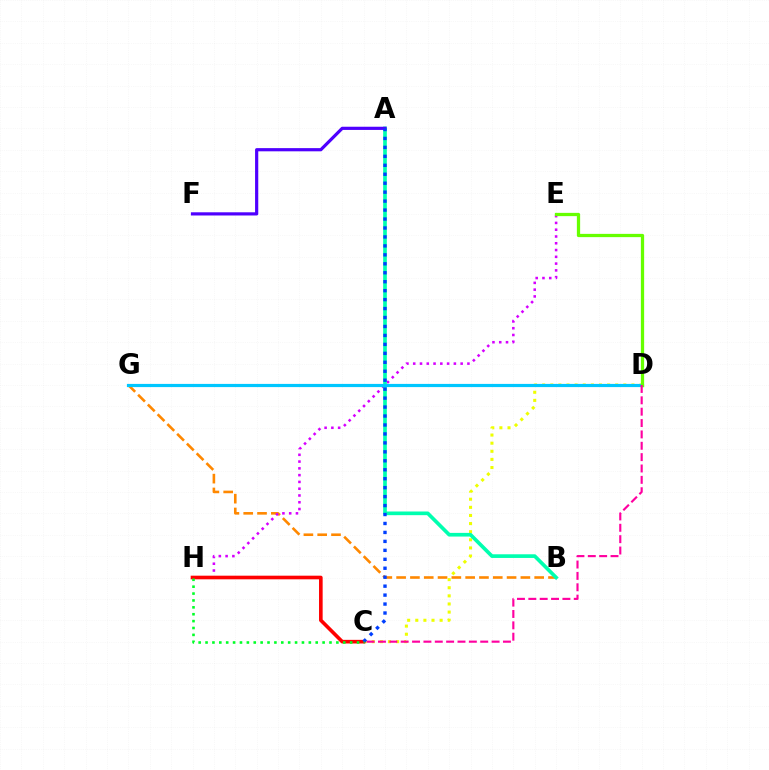{('B', 'G'): [{'color': '#ff8800', 'line_style': 'dashed', 'thickness': 1.88}], ('E', 'H'): [{'color': '#d600ff', 'line_style': 'dotted', 'thickness': 1.84}], ('C', 'D'): [{'color': '#eeff00', 'line_style': 'dotted', 'thickness': 2.2}, {'color': '#ff00a0', 'line_style': 'dashed', 'thickness': 1.54}], ('C', 'H'): [{'color': '#ff0000', 'line_style': 'solid', 'thickness': 2.61}, {'color': '#00ff27', 'line_style': 'dotted', 'thickness': 1.87}], ('A', 'B'): [{'color': '#00ffaf', 'line_style': 'solid', 'thickness': 2.64}], ('D', 'G'): [{'color': '#00c7ff', 'line_style': 'solid', 'thickness': 2.29}], ('A', 'F'): [{'color': '#4f00ff', 'line_style': 'solid', 'thickness': 2.3}], ('D', 'E'): [{'color': '#66ff00', 'line_style': 'solid', 'thickness': 2.35}], ('A', 'C'): [{'color': '#003fff', 'line_style': 'dotted', 'thickness': 2.43}]}